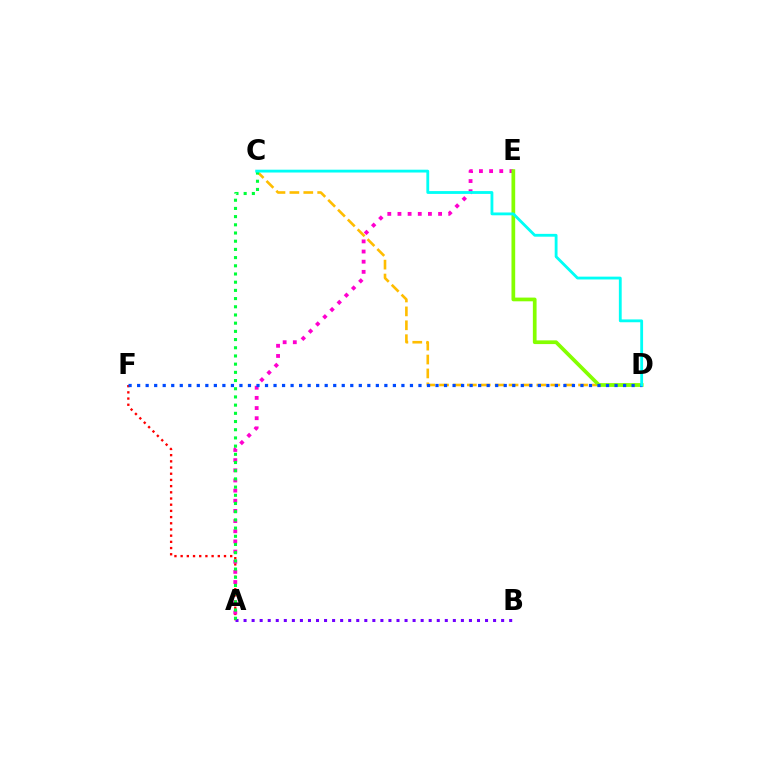{('A', 'F'): [{'color': '#ff0000', 'line_style': 'dotted', 'thickness': 1.68}], ('A', 'B'): [{'color': '#7200ff', 'line_style': 'dotted', 'thickness': 2.19}], ('A', 'E'): [{'color': '#ff00cf', 'line_style': 'dotted', 'thickness': 2.76}], ('C', 'D'): [{'color': '#ffbd00', 'line_style': 'dashed', 'thickness': 1.89}, {'color': '#00fff6', 'line_style': 'solid', 'thickness': 2.03}], ('A', 'C'): [{'color': '#00ff39', 'line_style': 'dotted', 'thickness': 2.23}], ('D', 'E'): [{'color': '#84ff00', 'line_style': 'solid', 'thickness': 2.68}], ('D', 'F'): [{'color': '#004bff', 'line_style': 'dotted', 'thickness': 2.32}]}